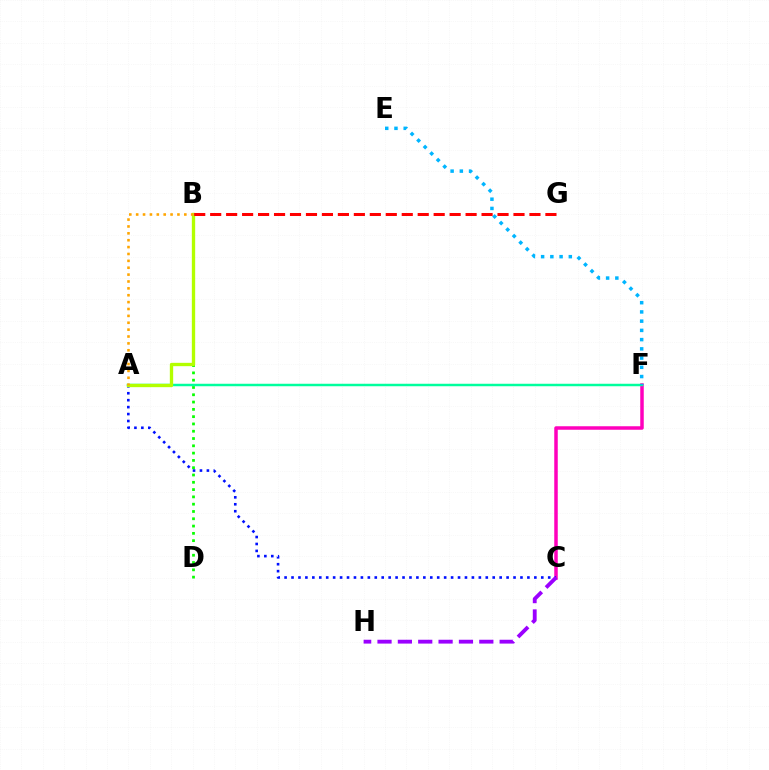{('C', 'F'): [{'color': '#ff00bd', 'line_style': 'solid', 'thickness': 2.52}], ('A', 'C'): [{'color': '#0010ff', 'line_style': 'dotted', 'thickness': 1.88}], ('B', 'D'): [{'color': '#08ff00', 'line_style': 'dotted', 'thickness': 1.98}], ('A', 'F'): [{'color': '#00ff9d', 'line_style': 'solid', 'thickness': 1.78}], ('E', 'F'): [{'color': '#00b5ff', 'line_style': 'dotted', 'thickness': 2.51}], ('C', 'H'): [{'color': '#9b00ff', 'line_style': 'dashed', 'thickness': 2.77}], ('A', 'B'): [{'color': '#b3ff00', 'line_style': 'solid', 'thickness': 2.4}, {'color': '#ffa500', 'line_style': 'dotted', 'thickness': 1.87}], ('B', 'G'): [{'color': '#ff0000', 'line_style': 'dashed', 'thickness': 2.17}]}